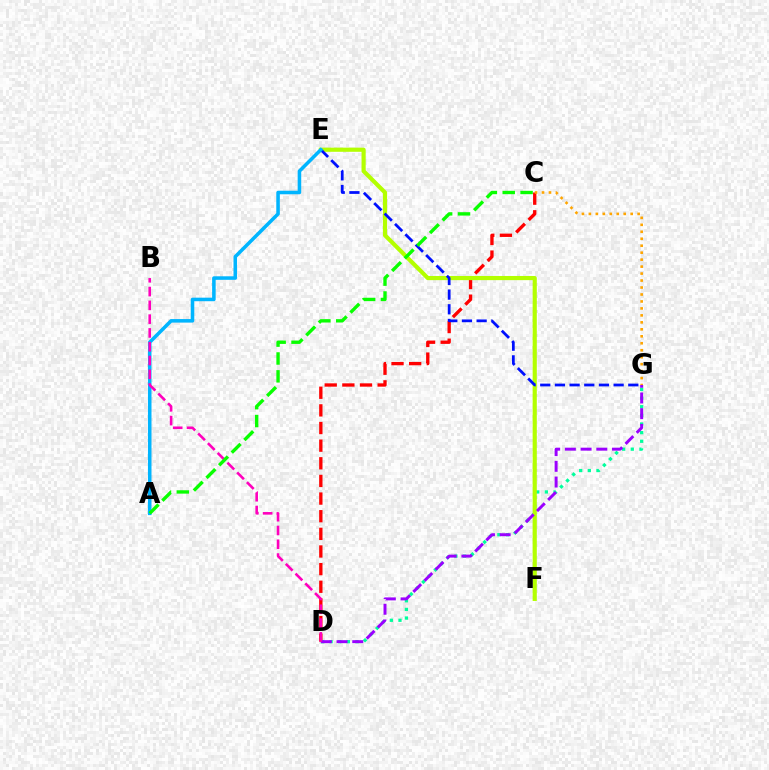{('C', 'D'): [{'color': '#ff0000', 'line_style': 'dashed', 'thickness': 2.4}], ('D', 'G'): [{'color': '#00ff9d', 'line_style': 'dotted', 'thickness': 2.35}, {'color': '#9b00ff', 'line_style': 'dashed', 'thickness': 2.13}], ('E', 'F'): [{'color': '#b3ff00', 'line_style': 'solid', 'thickness': 2.99}], ('E', 'G'): [{'color': '#0010ff', 'line_style': 'dashed', 'thickness': 1.99}], ('A', 'E'): [{'color': '#00b5ff', 'line_style': 'solid', 'thickness': 2.55}], ('C', 'G'): [{'color': '#ffa500', 'line_style': 'dotted', 'thickness': 1.89}], ('B', 'D'): [{'color': '#ff00bd', 'line_style': 'dashed', 'thickness': 1.87}], ('A', 'C'): [{'color': '#08ff00', 'line_style': 'dashed', 'thickness': 2.43}]}